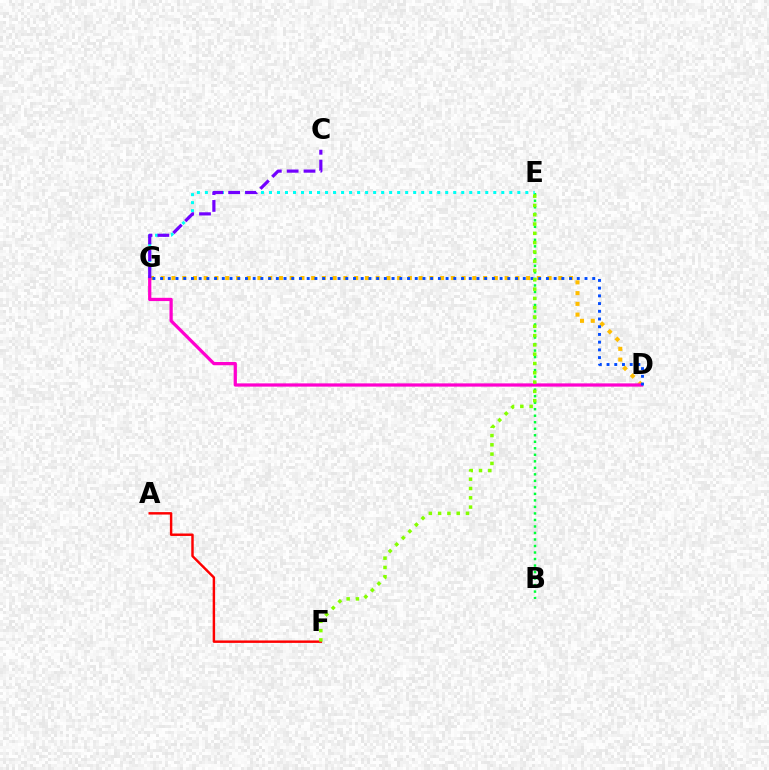{('B', 'E'): [{'color': '#00ff39', 'line_style': 'dotted', 'thickness': 1.77}], ('D', 'G'): [{'color': '#ffbd00', 'line_style': 'dotted', 'thickness': 2.92}, {'color': '#ff00cf', 'line_style': 'solid', 'thickness': 2.34}, {'color': '#004bff', 'line_style': 'dotted', 'thickness': 2.1}], ('A', 'F'): [{'color': '#ff0000', 'line_style': 'solid', 'thickness': 1.76}], ('E', 'G'): [{'color': '#00fff6', 'line_style': 'dotted', 'thickness': 2.18}], ('C', 'G'): [{'color': '#7200ff', 'line_style': 'dashed', 'thickness': 2.29}], ('E', 'F'): [{'color': '#84ff00', 'line_style': 'dotted', 'thickness': 2.53}]}